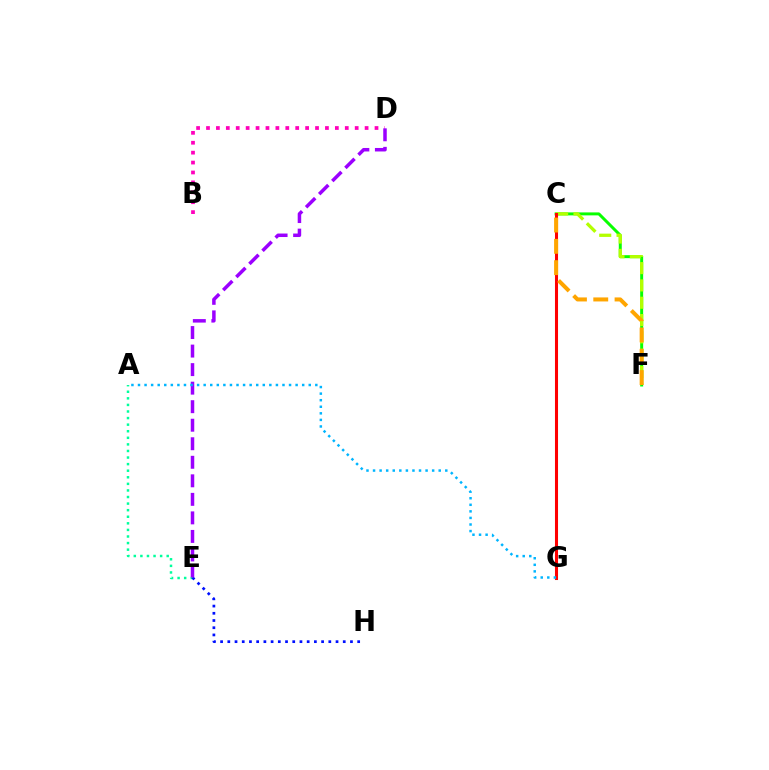{('C', 'F'): [{'color': '#08ff00', 'line_style': 'solid', 'thickness': 2.14}, {'color': '#b3ff00', 'line_style': 'dashed', 'thickness': 2.35}, {'color': '#ffa500', 'line_style': 'dashed', 'thickness': 2.89}], ('B', 'D'): [{'color': '#ff00bd', 'line_style': 'dotted', 'thickness': 2.69}], ('C', 'G'): [{'color': '#ff0000', 'line_style': 'solid', 'thickness': 2.2}], ('A', 'E'): [{'color': '#00ff9d', 'line_style': 'dotted', 'thickness': 1.79}], ('E', 'H'): [{'color': '#0010ff', 'line_style': 'dotted', 'thickness': 1.96}], ('D', 'E'): [{'color': '#9b00ff', 'line_style': 'dashed', 'thickness': 2.52}], ('A', 'G'): [{'color': '#00b5ff', 'line_style': 'dotted', 'thickness': 1.78}]}